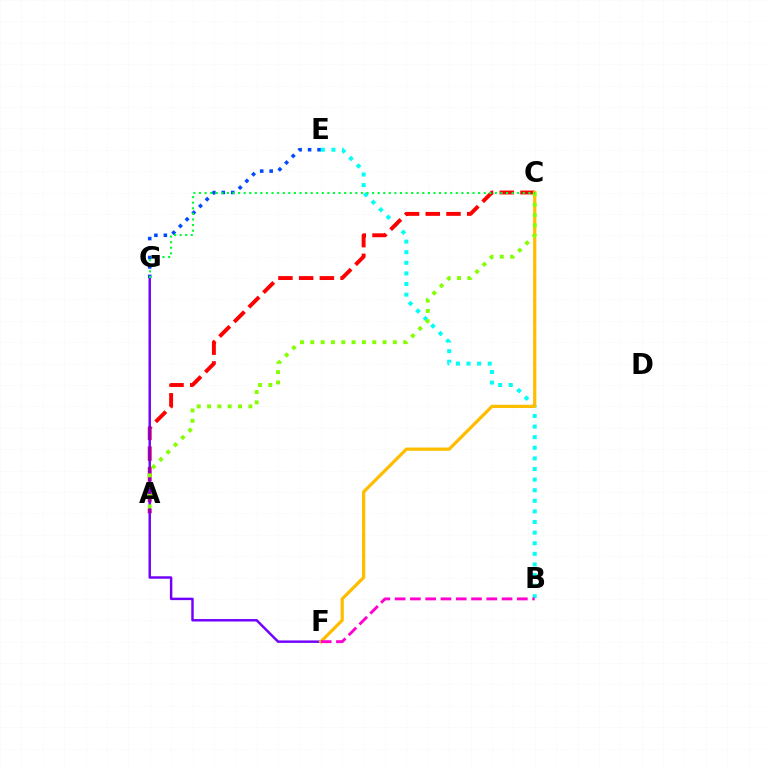{('E', 'G'): [{'color': '#004bff', 'line_style': 'dotted', 'thickness': 2.57}], ('B', 'E'): [{'color': '#00fff6', 'line_style': 'dotted', 'thickness': 2.88}], ('A', 'C'): [{'color': '#ff0000', 'line_style': 'dashed', 'thickness': 2.81}, {'color': '#84ff00', 'line_style': 'dotted', 'thickness': 2.81}], ('F', 'G'): [{'color': '#7200ff', 'line_style': 'solid', 'thickness': 1.76}], ('C', 'F'): [{'color': '#ffbd00', 'line_style': 'solid', 'thickness': 2.33}], ('B', 'F'): [{'color': '#ff00cf', 'line_style': 'dashed', 'thickness': 2.08}], ('C', 'G'): [{'color': '#00ff39', 'line_style': 'dotted', 'thickness': 1.52}]}